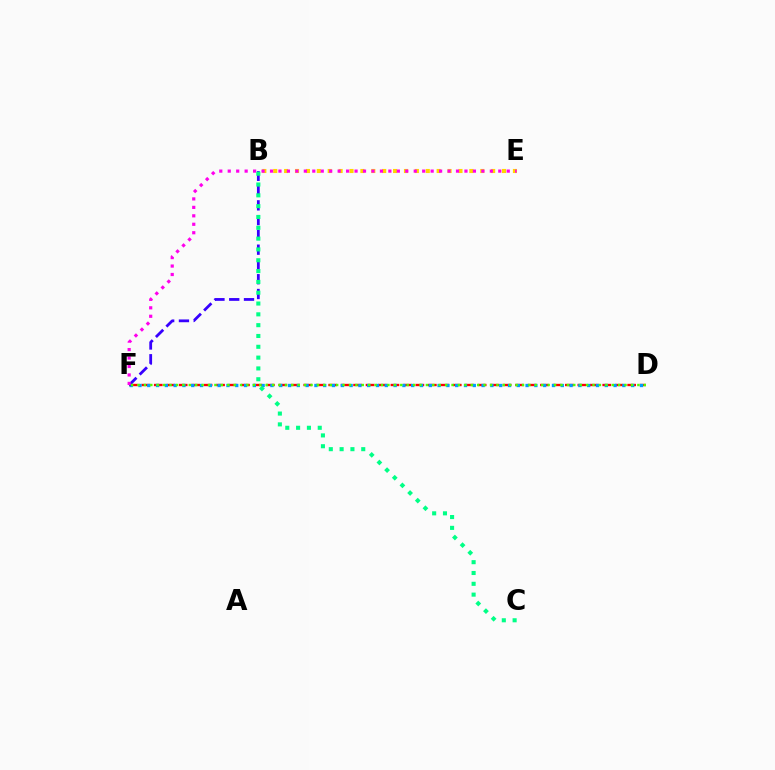{('D', 'F'): [{'color': '#ff0000', 'line_style': 'dashed', 'thickness': 1.69}, {'color': '#009eff', 'line_style': 'dotted', 'thickness': 2.39}, {'color': '#4fff00', 'line_style': 'dotted', 'thickness': 1.74}], ('B', 'E'): [{'color': '#ffd500', 'line_style': 'dotted', 'thickness': 2.96}], ('B', 'F'): [{'color': '#3700ff', 'line_style': 'dashed', 'thickness': 2.01}], ('E', 'F'): [{'color': '#ff00ed', 'line_style': 'dotted', 'thickness': 2.3}], ('B', 'C'): [{'color': '#00ff86', 'line_style': 'dotted', 'thickness': 2.94}]}